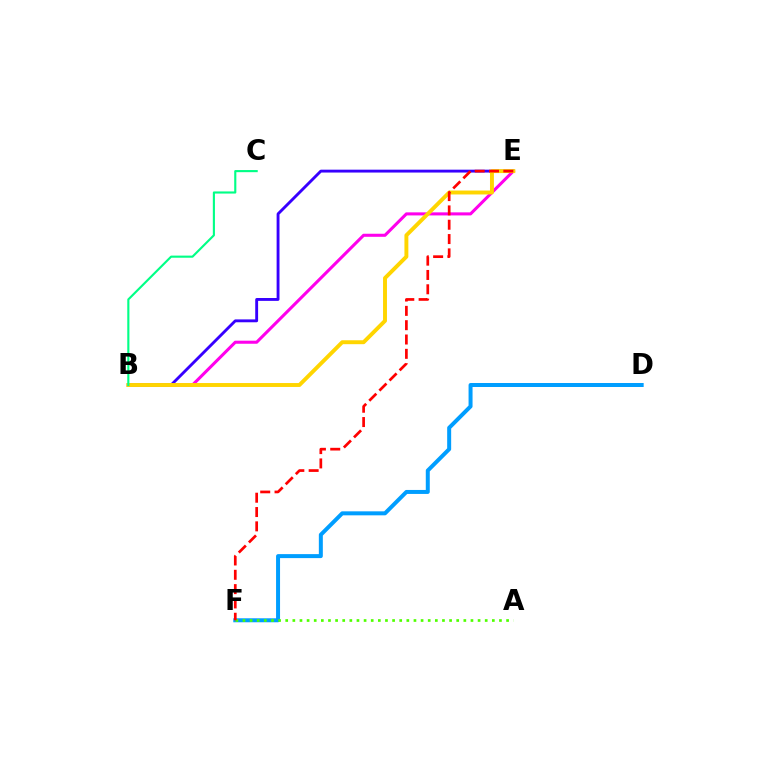{('B', 'E'): [{'color': '#ff00ed', 'line_style': 'solid', 'thickness': 2.2}, {'color': '#3700ff', 'line_style': 'solid', 'thickness': 2.07}, {'color': '#ffd500', 'line_style': 'solid', 'thickness': 2.82}], ('D', 'F'): [{'color': '#009eff', 'line_style': 'solid', 'thickness': 2.87}], ('B', 'C'): [{'color': '#00ff86', 'line_style': 'solid', 'thickness': 1.53}], ('A', 'F'): [{'color': '#4fff00', 'line_style': 'dotted', 'thickness': 1.94}], ('E', 'F'): [{'color': '#ff0000', 'line_style': 'dashed', 'thickness': 1.95}]}